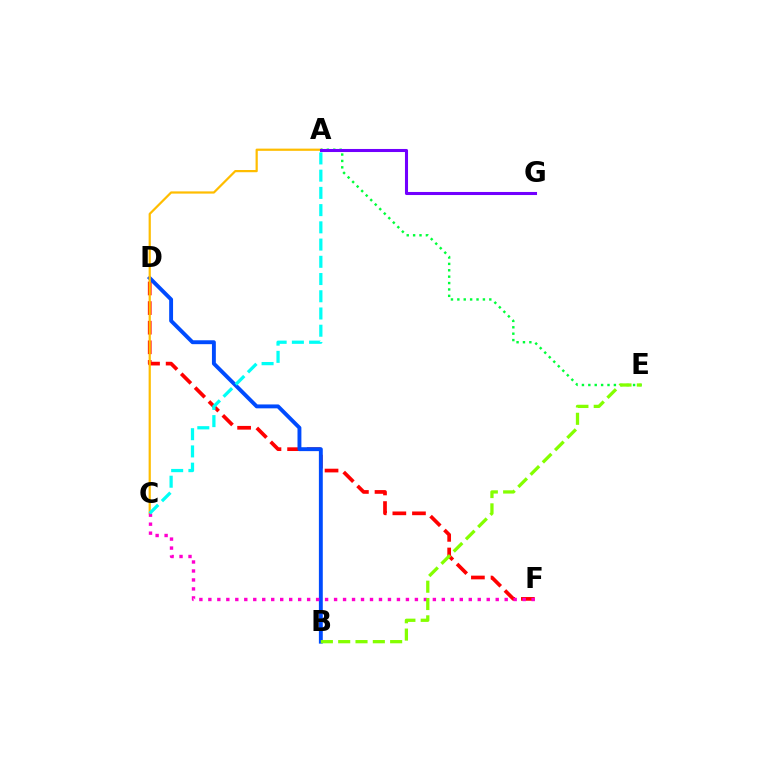{('D', 'F'): [{'color': '#ff0000', 'line_style': 'dashed', 'thickness': 2.66}], ('B', 'D'): [{'color': '#004bff', 'line_style': 'solid', 'thickness': 2.81}], ('A', 'C'): [{'color': '#ffbd00', 'line_style': 'solid', 'thickness': 1.6}, {'color': '#00fff6', 'line_style': 'dashed', 'thickness': 2.34}], ('A', 'E'): [{'color': '#00ff39', 'line_style': 'dotted', 'thickness': 1.74}], ('C', 'F'): [{'color': '#ff00cf', 'line_style': 'dotted', 'thickness': 2.44}], ('B', 'E'): [{'color': '#84ff00', 'line_style': 'dashed', 'thickness': 2.35}], ('A', 'G'): [{'color': '#7200ff', 'line_style': 'solid', 'thickness': 2.21}]}